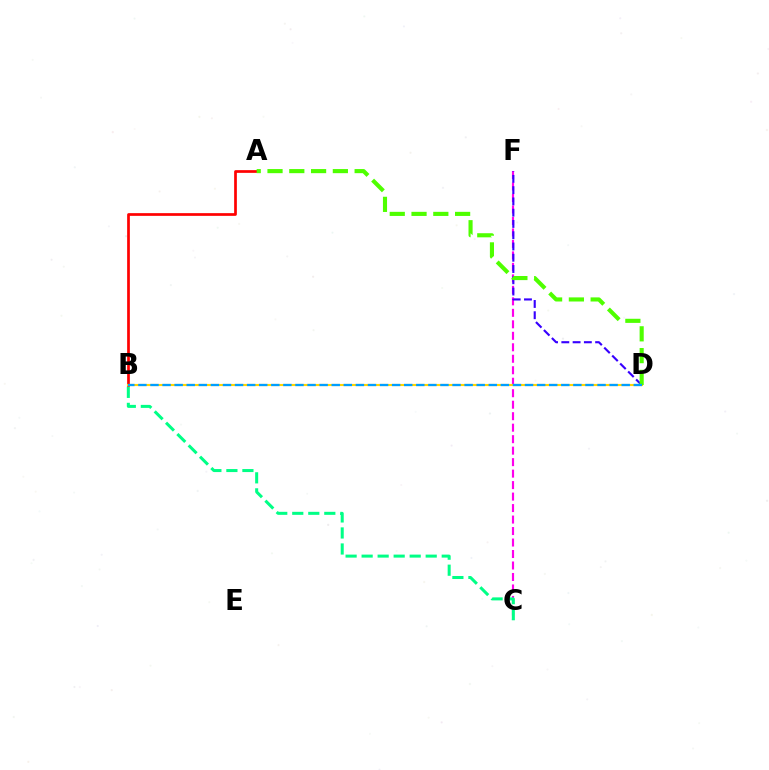{('C', 'F'): [{'color': '#ff00ed', 'line_style': 'dashed', 'thickness': 1.56}], ('D', 'F'): [{'color': '#3700ff', 'line_style': 'dashed', 'thickness': 1.53}], ('A', 'B'): [{'color': '#ff0000', 'line_style': 'solid', 'thickness': 1.95}], ('B', 'D'): [{'color': '#ffd500', 'line_style': 'solid', 'thickness': 1.54}, {'color': '#009eff', 'line_style': 'dashed', 'thickness': 1.64}], ('A', 'D'): [{'color': '#4fff00', 'line_style': 'dashed', 'thickness': 2.96}], ('B', 'C'): [{'color': '#00ff86', 'line_style': 'dashed', 'thickness': 2.18}]}